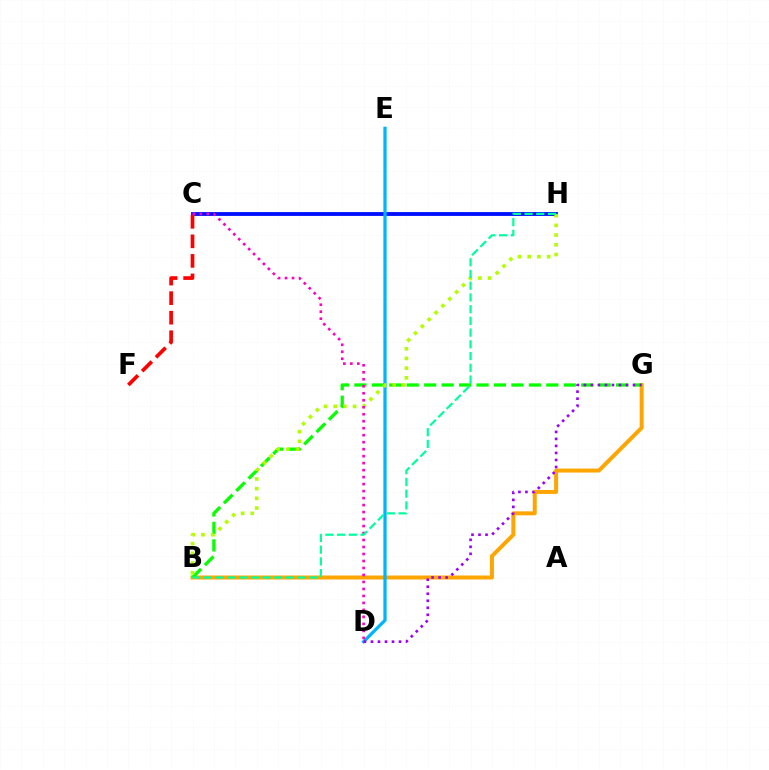{('B', 'G'): [{'color': '#ffa500', 'line_style': 'solid', 'thickness': 2.86}, {'color': '#08ff00', 'line_style': 'dashed', 'thickness': 2.37}], ('C', 'H'): [{'color': '#0010ff', 'line_style': 'solid', 'thickness': 2.77}], ('C', 'F'): [{'color': '#ff0000', 'line_style': 'dashed', 'thickness': 2.66}], ('D', 'E'): [{'color': '#00b5ff', 'line_style': 'solid', 'thickness': 2.34}], ('B', 'H'): [{'color': '#b3ff00', 'line_style': 'dotted', 'thickness': 2.63}, {'color': '#00ff9d', 'line_style': 'dashed', 'thickness': 1.59}], ('C', 'D'): [{'color': '#ff00bd', 'line_style': 'dotted', 'thickness': 1.9}], ('D', 'G'): [{'color': '#9b00ff', 'line_style': 'dotted', 'thickness': 1.91}]}